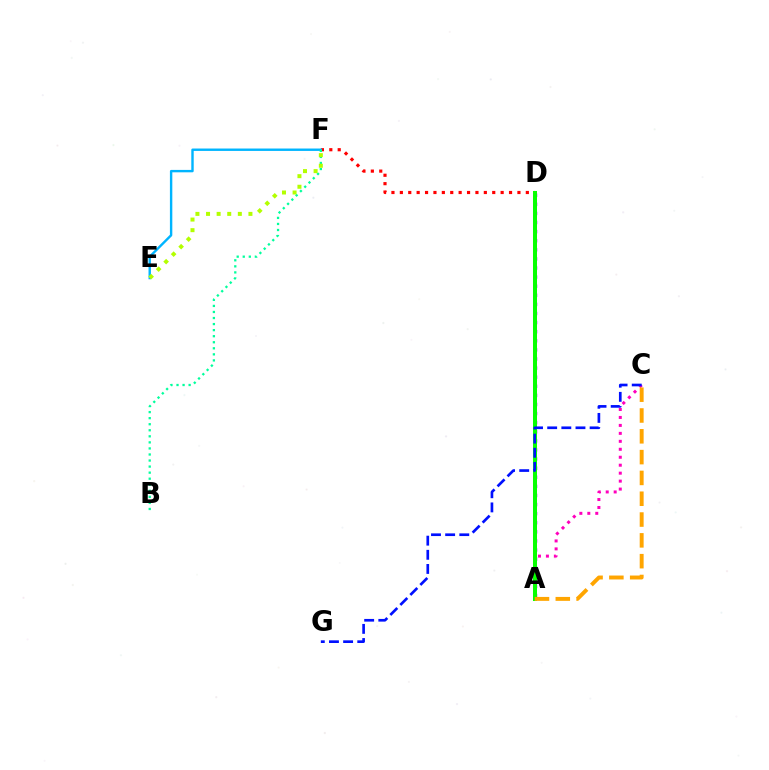{('D', 'F'): [{'color': '#ff0000', 'line_style': 'dotted', 'thickness': 2.28}], ('E', 'F'): [{'color': '#00b5ff', 'line_style': 'solid', 'thickness': 1.73}, {'color': '#b3ff00', 'line_style': 'dotted', 'thickness': 2.88}], ('A', 'C'): [{'color': '#ff00bd', 'line_style': 'dotted', 'thickness': 2.16}, {'color': '#ffa500', 'line_style': 'dashed', 'thickness': 2.83}], ('B', 'F'): [{'color': '#00ff9d', 'line_style': 'dotted', 'thickness': 1.64}], ('A', 'D'): [{'color': '#9b00ff', 'line_style': 'dotted', 'thickness': 2.47}, {'color': '#08ff00', 'line_style': 'solid', 'thickness': 2.89}], ('C', 'G'): [{'color': '#0010ff', 'line_style': 'dashed', 'thickness': 1.92}]}